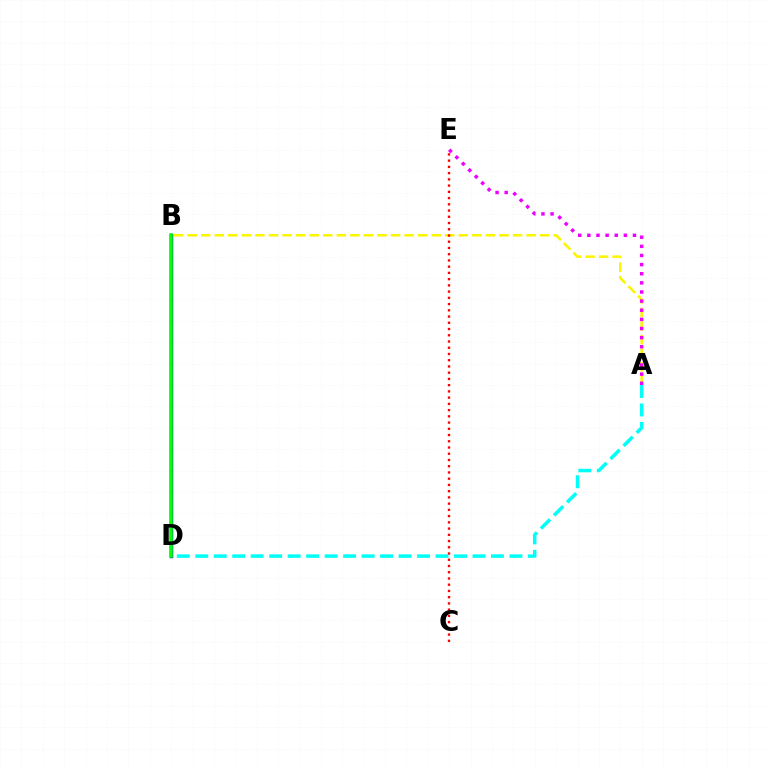{('A', 'D'): [{'color': '#00fff6', 'line_style': 'dashed', 'thickness': 2.51}], ('A', 'B'): [{'color': '#fcf500', 'line_style': 'dashed', 'thickness': 1.84}], ('C', 'E'): [{'color': '#ff0000', 'line_style': 'dotted', 'thickness': 1.69}], ('B', 'D'): [{'color': '#0010ff', 'line_style': 'solid', 'thickness': 2.46}, {'color': '#08ff00', 'line_style': 'solid', 'thickness': 2.53}], ('A', 'E'): [{'color': '#ee00ff', 'line_style': 'dotted', 'thickness': 2.48}]}